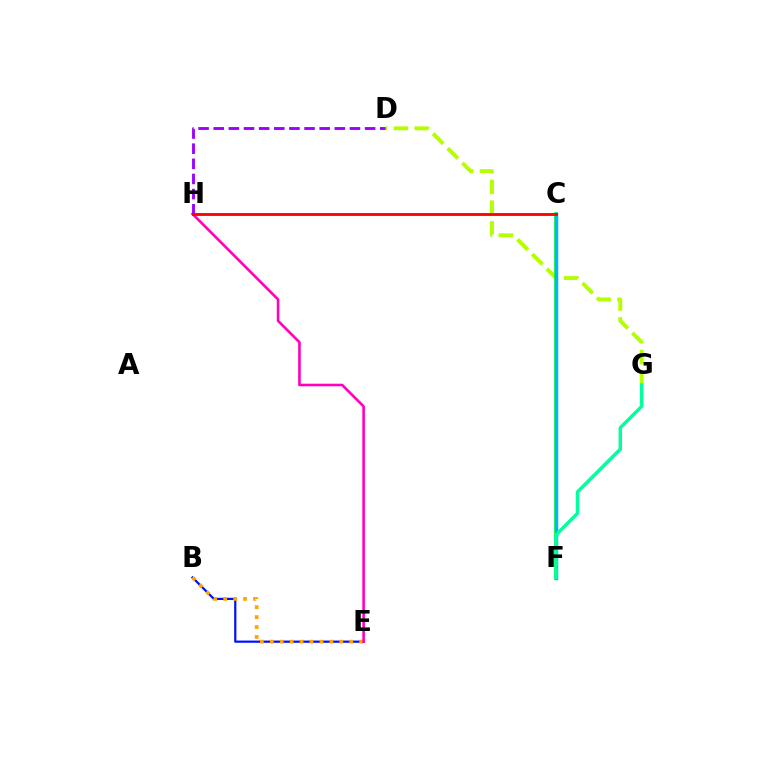{('D', 'G'): [{'color': '#b3ff00', 'line_style': 'dashed', 'thickness': 2.82}], ('B', 'E'): [{'color': '#0010ff', 'line_style': 'solid', 'thickness': 1.59}, {'color': '#ffa500', 'line_style': 'dotted', 'thickness': 2.7}], ('C', 'F'): [{'color': '#08ff00', 'line_style': 'solid', 'thickness': 2.57}, {'color': '#00b5ff', 'line_style': 'solid', 'thickness': 2.52}], ('E', 'H'): [{'color': '#ff00bd', 'line_style': 'solid', 'thickness': 1.88}], ('D', 'H'): [{'color': '#9b00ff', 'line_style': 'dashed', 'thickness': 2.06}], ('F', 'G'): [{'color': '#00ff9d', 'line_style': 'solid', 'thickness': 2.46}], ('C', 'H'): [{'color': '#ff0000', 'line_style': 'solid', 'thickness': 2.04}]}